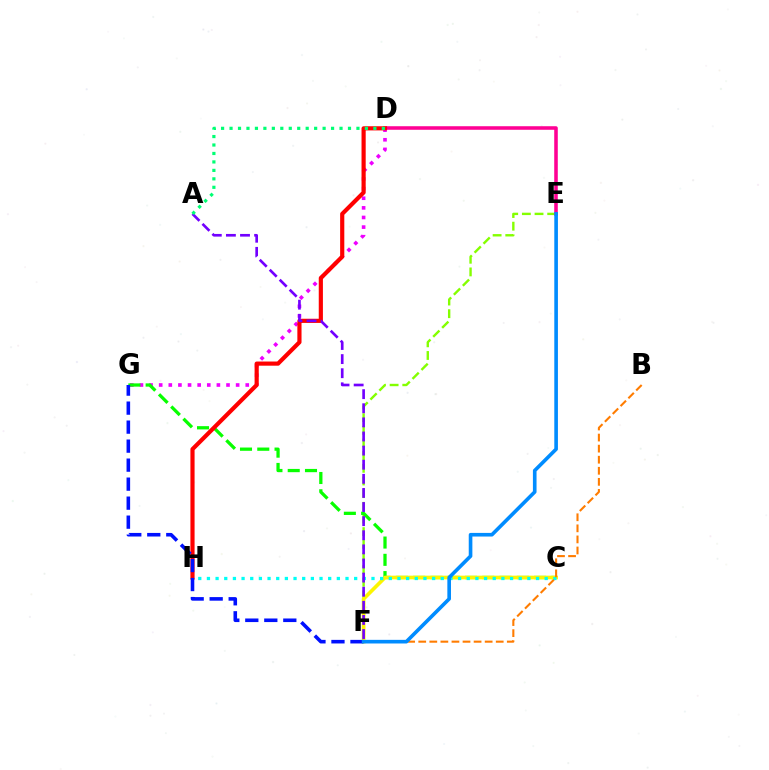{('E', 'F'): [{'color': '#84ff00', 'line_style': 'dashed', 'thickness': 1.72}, {'color': '#008cff', 'line_style': 'solid', 'thickness': 2.62}], ('D', 'E'): [{'color': '#ff0094', 'line_style': 'solid', 'thickness': 2.56}], ('D', 'G'): [{'color': '#ee00ff', 'line_style': 'dotted', 'thickness': 2.61}], ('C', 'G'): [{'color': '#08ff00', 'line_style': 'dashed', 'thickness': 2.35}], ('C', 'F'): [{'color': '#fcf500', 'line_style': 'solid', 'thickness': 2.64}], ('C', 'H'): [{'color': '#00fff6', 'line_style': 'dotted', 'thickness': 2.35}], ('D', 'H'): [{'color': '#ff0000', 'line_style': 'solid', 'thickness': 3.0}], ('A', 'F'): [{'color': '#7200ff', 'line_style': 'dashed', 'thickness': 1.92}], ('A', 'D'): [{'color': '#00ff74', 'line_style': 'dotted', 'thickness': 2.3}], ('F', 'G'): [{'color': '#0010ff', 'line_style': 'dashed', 'thickness': 2.58}], ('B', 'F'): [{'color': '#ff7c00', 'line_style': 'dashed', 'thickness': 1.5}]}